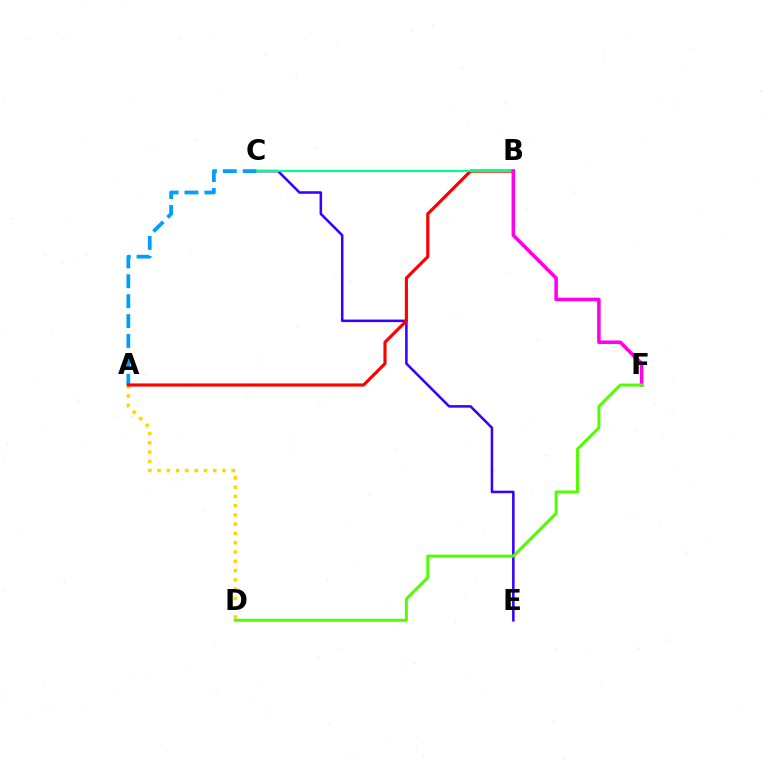{('A', 'D'): [{'color': '#ffd500', 'line_style': 'dotted', 'thickness': 2.52}], ('C', 'E'): [{'color': '#3700ff', 'line_style': 'solid', 'thickness': 1.83}], ('A', 'C'): [{'color': '#009eff', 'line_style': 'dashed', 'thickness': 2.7}], ('A', 'B'): [{'color': '#ff0000', 'line_style': 'solid', 'thickness': 2.27}], ('B', 'C'): [{'color': '#00ff86', 'line_style': 'solid', 'thickness': 1.53}], ('B', 'F'): [{'color': '#ff00ed', 'line_style': 'solid', 'thickness': 2.55}], ('D', 'F'): [{'color': '#4fff00', 'line_style': 'solid', 'thickness': 2.14}]}